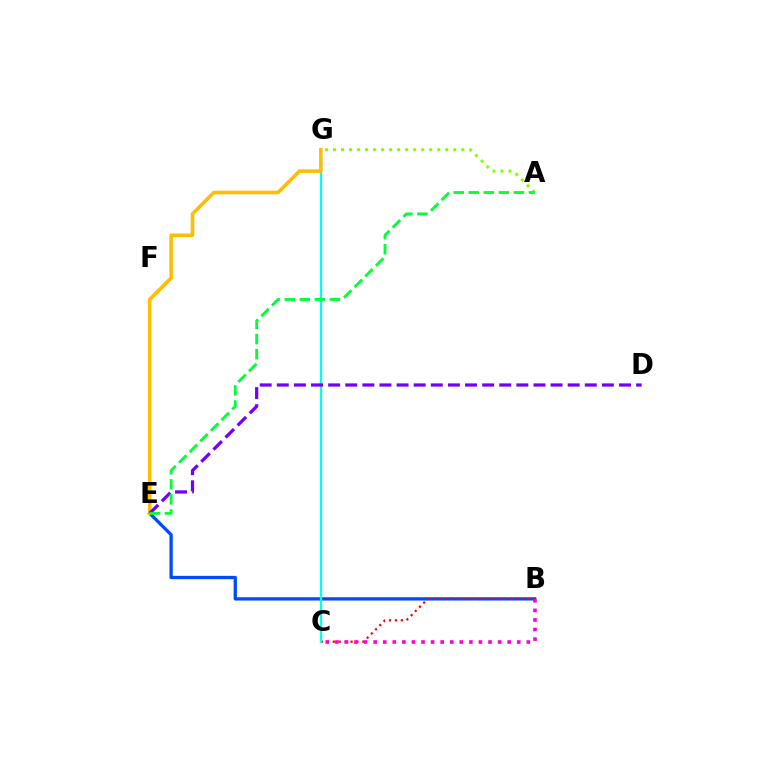{('B', 'E'): [{'color': '#004bff', 'line_style': 'solid', 'thickness': 2.38}], ('A', 'G'): [{'color': '#84ff00', 'line_style': 'dotted', 'thickness': 2.18}], ('B', 'C'): [{'color': '#ff0000', 'line_style': 'dotted', 'thickness': 1.61}, {'color': '#ff00cf', 'line_style': 'dotted', 'thickness': 2.6}], ('C', 'G'): [{'color': '#00fff6', 'line_style': 'solid', 'thickness': 1.65}], ('E', 'G'): [{'color': '#ffbd00', 'line_style': 'solid', 'thickness': 2.56}], ('D', 'E'): [{'color': '#7200ff', 'line_style': 'dashed', 'thickness': 2.32}], ('A', 'E'): [{'color': '#00ff39', 'line_style': 'dashed', 'thickness': 2.05}]}